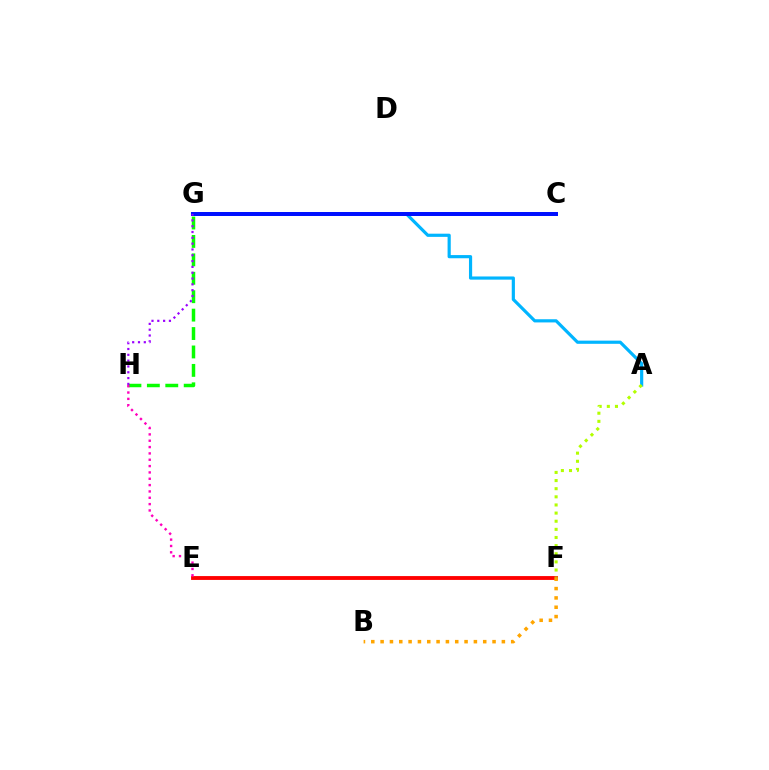{('A', 'G'): [{'color': '#00b5ff', 'line_style': 'solid', 'thickness': 2.29}], ('E', 'F'): [{'color': '#ff0000', 'line_style': 'solid', 'thickness': 2.77}], ('B', 'F'): [{'color': '#ffa500', 'line_style': 'dotted', 'thickness': 2.53}], ('C', 'G'): [{'color': '#00ff9d', 'line_style': 'dotted', 'thickness': 1.58}, {'color': '#0010ff', 'line_style': 'solid', 'thickness': 2.87}], ('A', 'F'): [{'color': '#b3ff00', 'line_style': 'dotted', 'thickness': 2.21}], ('G', 'H'): [{'color': '#08ff00', 'line_style': 'dashed', 'thickness': 2.5}, {'color': '#9b00ff', 'line_style': 'dotted', 'thickness': 1.58}], ('E', 'H'): [{'color': '#ff00bd', 'line_style': 'dotted', 'thickness': 1.72}]}